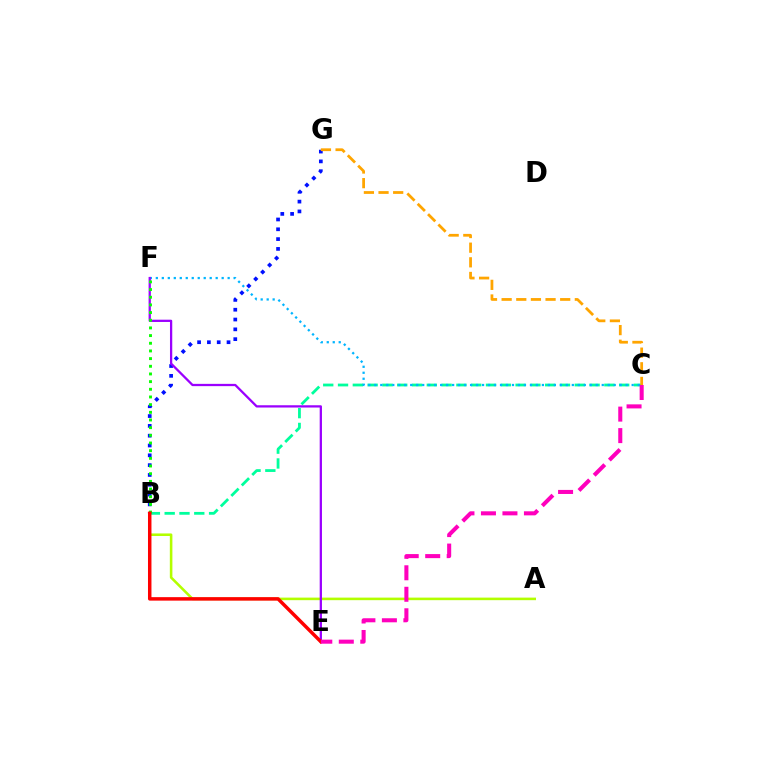{('B', 'C'): [{'color': '#00ff9d', 'line_style': 'dashed', 'thickness': 2.01}], ('C', 'F'): [{'color': '#00b5ff', 'line_style': 'dotted', 'thickness': 1.63}], ('A', 'B'): [{'color': '#b3ff00', 'line_style': 'solid', 'thickness': 1.85}], ('B', 'G'): [{'color': '#0010ff', 'line_style': 'dotted', 'thickness': 2.67}], ('E', 'F'): [{'color': '#9b00ff', 'line_style': 'solid', 'thickness': 1.64}], ('B', 'F'): [{'color': '#08ff00', 'line_style': 'dotted', 'thickness': 2.08}], ('C', 'G'): [{'color': '#ffa500', 'line_style': 'dashed', 'thickness': 1.99}], ('B', 'E'): [{'color': '#ff0000', 'line_style': 'solid', 'thickness': 2.5}], ('C', 'E'): [{'color': '#ff00bd', 'line_style': 'dashed', 'thickness': 2.92}]}